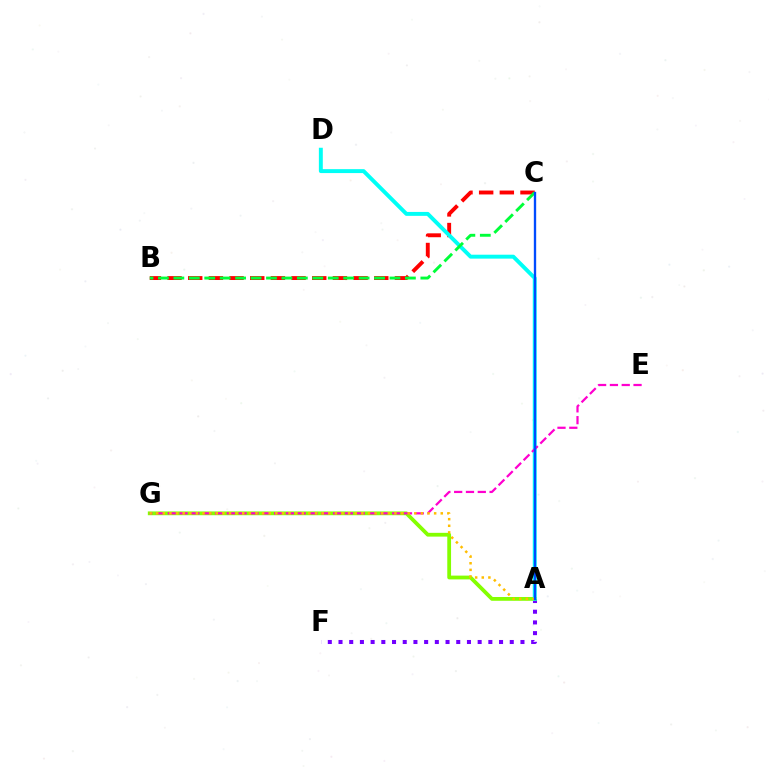{('A', 'F'): [{'color': '#7200ff', 'line_style': 'dotted', 'thickness': 2.91}], ('A', 'G'): [{'color': '#84ff00', 'line_style': 'solid', 'thickness': 2.72}, {'color': '#ffbd00', 'line_style': 'dotted', 'thickness': 1.8}], ('B', 'C'): [{'color': '#ff0000', 'line_style': 'dashed', 'thickness': 2.81}, {'color': '#00ff39', 'line_style': 'dashed', 'thickness': 2.1}], ('A', 'D'): [{'color': '#00fff6', 'line_style': 'solid', 'thickness': 2.83}], ('E', 'G'): [{'color': '#ff00cf', 'line_style': 'dashed', 'thickness': 1.6}], ('A', 'C'): [{'color': '#004bff', 'line_style': 'solid', 'thickness': 1.69}]}